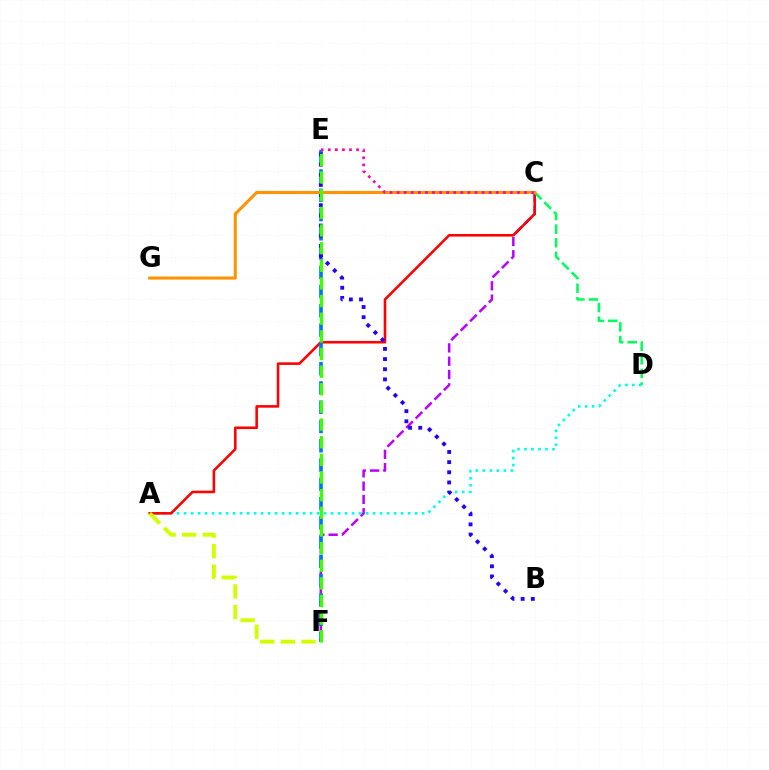{('C', 'F'): [{'color': '#b900ff', 'line_style': 'dashed', 'thickness': 1.81}], ('A', 'D'): [{'color': '#00fff6', 'line_style': 'dotted', 'thickness': 1.9}], ('A', 'C'): [{'color': '#ff0000', 'line_style': 'solid', 'thickness': 1.85}], ('A', 'F'): [{'color': '#d1ff00', 'line_style': 'dashed', 'thickness': 2.79}], ('E', 'F'): [{'color': '#0074ff', 'line_style': 'dashed', 'thickness': 2.62}, {'color': '#3dff00', 'line_style': 'dashed', 'thickness': 2.4}], ('C', 'D'): [{'color': '#00ff5c', 'line_style': 'dashed', 'thickness': 1.85}], ('B', 'E'): [{'color': '#2500ff', 'line_style': 'dotted', 'thickness': 2.76}], ('C', 'G'): [{'color': '#ff9400', 'line_style': 'solid', 'thickness': 2.22}], ('C', 'E'): [{'color': '#ff00ac', 'line_style': 'dotted', 'thickness': 1.92}]}